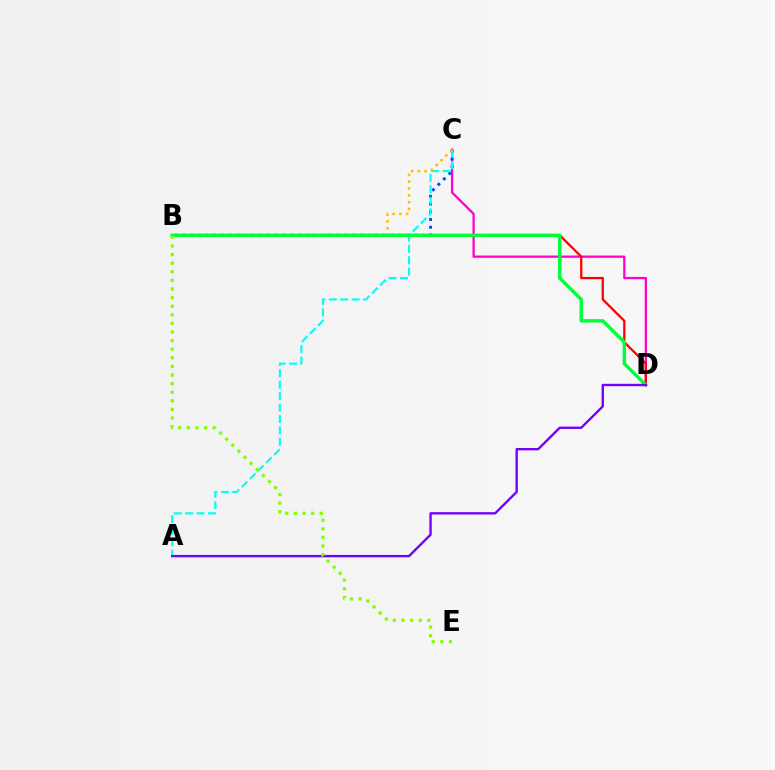{('C', 'D'): [{'color': '#ff00cf', 'line_style': 'solid', 'thickness': 1.63}], ('B', 'C'): [{'color': '#004bff', 'line_style': 'dotted', 'thickness': 2.1}, {'color': '#ffbd00', 'line_style': 'dotted', 'thickness': 1.85}], ('B', 'D'): [{'color': '#ff0000', 'line_style': 'solid', 'thickness': 1.63}, {'color': '#00ff39', 'line_style': 'solid', 'thickness': 2.44}], ('A', 'C'): [{'color': '#00fff6', 'line_style': 'dashed', 'thickness': 1.55}], ('A', 'D'): [{'color': '#7200ff', 'line_style': 'solid', 'thickness': 1.7}], ('B', 'E'): [{'color': '#84ff00', 'line_style': 'dotted', 'thickness': 2.34}]}